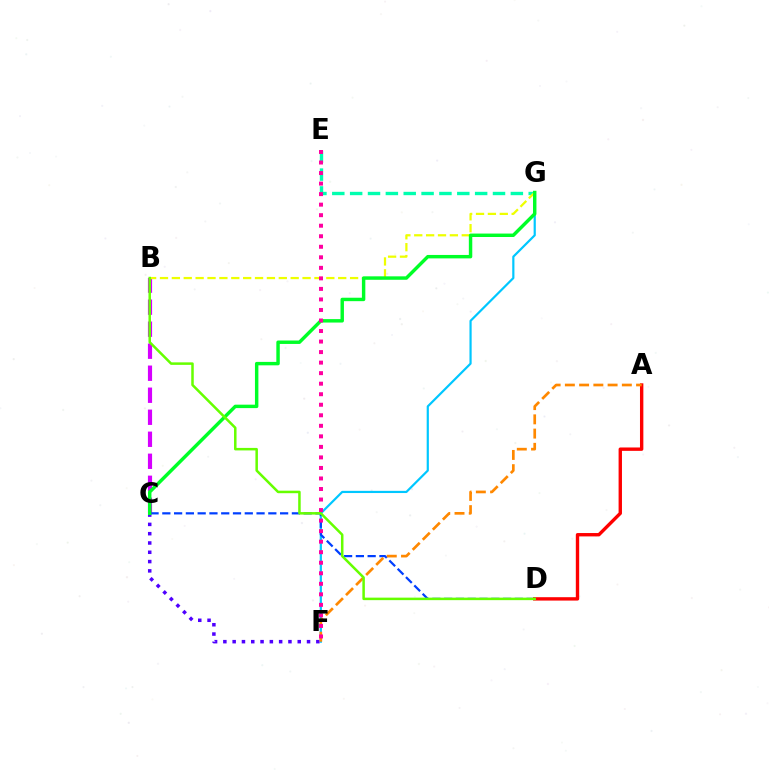{('E', 'G'): [{'color': '#00ffaf', 'line_style': 'dashed', 'thickness': 2.43}], ('B', 'C'): [{'color': '#d600ff', 'line_style': 'dashed', 'thickness': 2.99}], ('F', 'G'): [{'color': '#00c7ff', 'line_style': 'solid', 'thickness': 1.58}], ('C', 'D'): [{'color': '#003fff', 'line_style': 'dashed', 'thickness': 1.6}], ('B', 'G'): [{'color': '#eeff00', 'line_style': 'dashed', 'thickness': 1.61}], ('C', 'F'): [{'color': '#4f00ff', 'line_style': 'dotted', 'thickness': 2.53}], ('A', 'D'): [{'color': '#ff0000', 'line_style': 'solid', 'thickness': 2.43}], ('A', 'F'): [{'color': '#ff8800', 'line_style': 'dashed', 'thickness': 1.93}], ('C', 'G'): [{'color': '#00ff27', 'line_style': 'solid', 'thickness': 2.47}], ('E', 'F'): [{'color': '#ff00a0', 'line_style': 'dotted', 'thickness': 2.86}], ('B', 'D'): [{'color': '#66ff00', 'line_style': 'solid', 'thickness': 1.81}]}